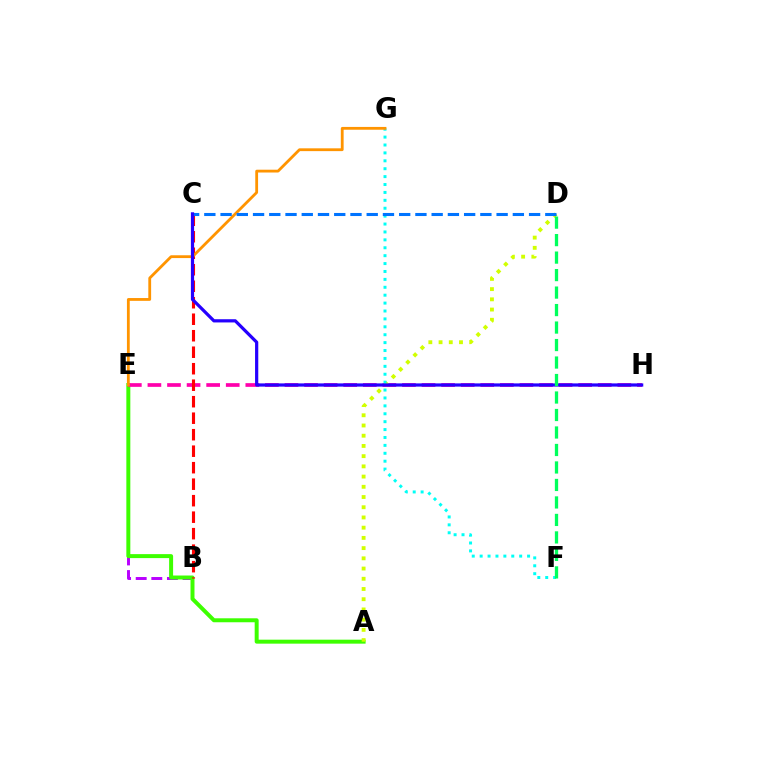{('B', 'E'): [{'color': '#b900ff', 'line_style': 'dashed', 'thickness': 2.12}], ('A', 'E'): [{'color': '#3dff00', 'line_style': 'solid', 'thickness': 2.86}], ('E', 'H'): [{'color': '#ff00ac', 'line_style': 'dashed', 'thickness': 2.66}], ('A', 'D'): [{'color': '#d1ff00', 'line_style': 'dotted', 'thickness': 2.78}], ('B', 'C'): [{'color': '#ff0000', 'line_style': 'dashed', 'thickness': 2.24}], ('F', 'G'): [{'color': '#00fff6', 'line_style': 'dotted', 'thickness': 2.15}], ('E', 'G'): [{'color': '#ff9400', 'line_style': 'solid', 'thickness': 2.02}], ('C', 'D'): [{'color': '#0074ff', 'line_style': 'dashed', 'thickness': 2.21}], ('C', 'H'): [{'color': '#2500ff', 'line_style': 'solid', 'thickness': 2.32}], ('D', 'F'): [{'color': '#00ff5c', 'line_style': 'dashed', 'thickness': 2.38}]}